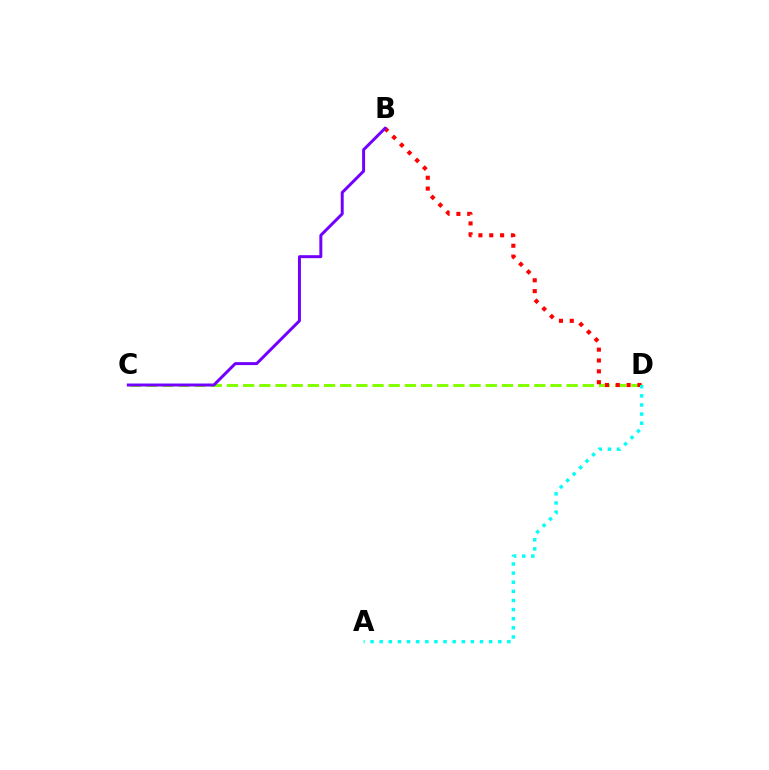{('C', 'D'): [{'color': '#84ff00', 'line_style': 'dashed', 'thickness': 2.2}], ('B', 'D'): [{'color': '#ff0000', 'line_style': 'dotted', 'thickness': 2.95}], ('A', 'D'): [{'color': '#00fff6', 'line_style': 'dotted', 'thickness': 2.48}], ('B', 'C'): [{'color': '#7200ff', 'line_style': 'solid', 'thickness': 2.14}]}